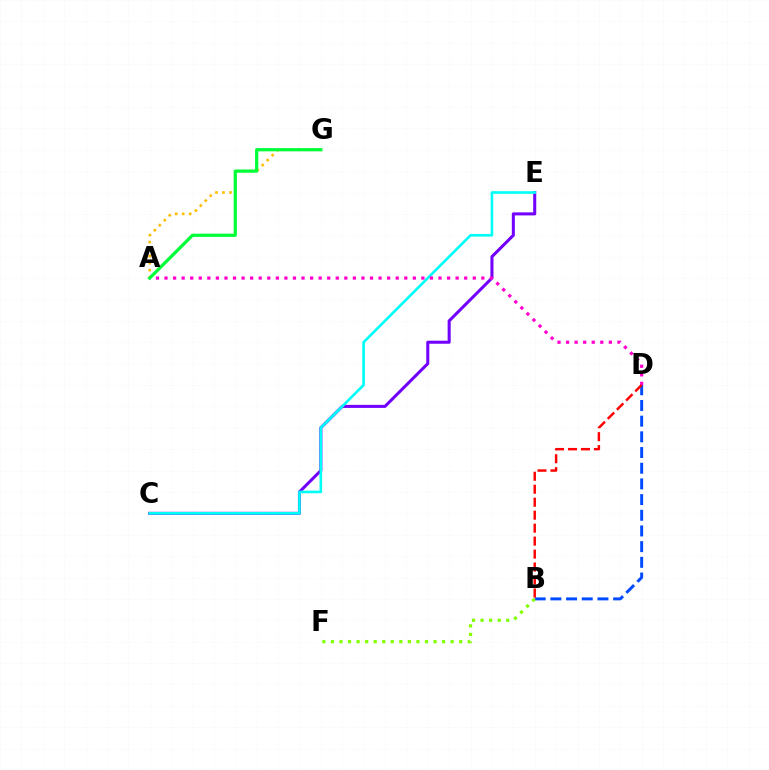{('C', 'E'): [{'color': '#7200ff', 'line_style': 'solid', 'thickness': 2.19}, {'color': '#00fff6', 'line_style': 'solid', 'thickness': 1.9}], ('B', 'D'): [{'color': '#004bff', 'line_style': 'dashed', 'thickness': 2.13}, {'color': '#ff0000', 'line_style': 'dashed', 'thickness': 1.76}], ('A', 'G'): [{'color': '#ffbd00', 'line_style': 'dotted', 'thickness': 1.91}, {'color': '#00ff39', 'line_style': 'solid', 'thickness': 2.33}], ('A', 'D'): [{'color': '#ff00cf', 'line_style': 'dotted', 'thickness': 2.33}], ('B', 'F'): [{'color': '#84ff00', 'line_style': 'dotted', 'thickness': 2.32}]}